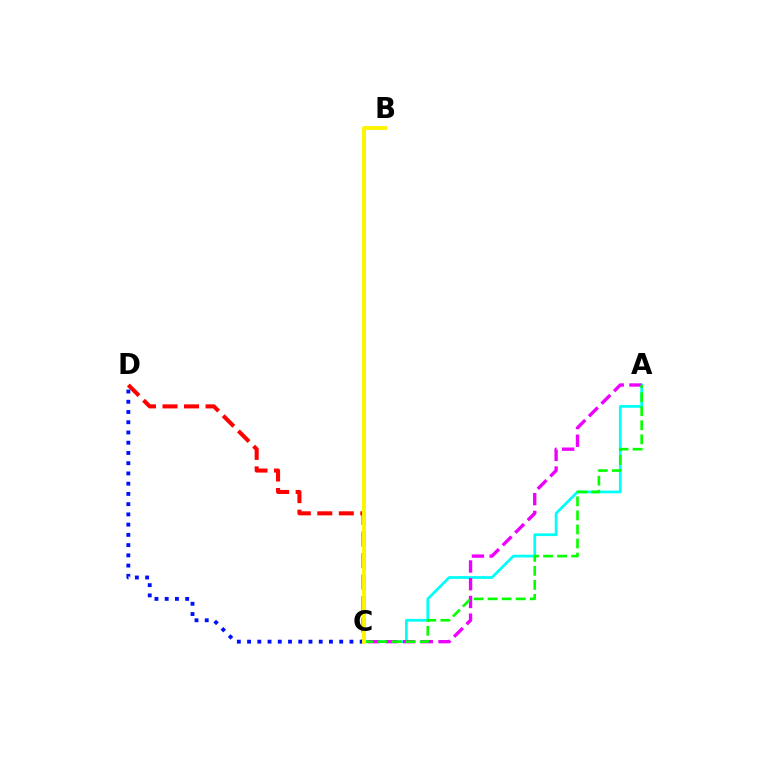{('C', 'D'): [{'color': '#ff0000', 'line_style': 'dashed', 'thickness': 2.92}, {'color': '#0010ff', 'line_style': 'dotted', 'thickness': 2.78}], ('A', 'C'): [{'color': '#00fff6', 'line_style': 'solid', 'thickness': 1.97}, {'color': '#ee00ff', 'line_style': 'dashed', 'thickness': 2.41}, {'color': '#08ff00', 'line_style': 'dashed', 'thickness': 1.91}], ('B', 'C'): [{'color': '#fcf500', 'line_style': 'solid', 'thickness': 2.83}]}